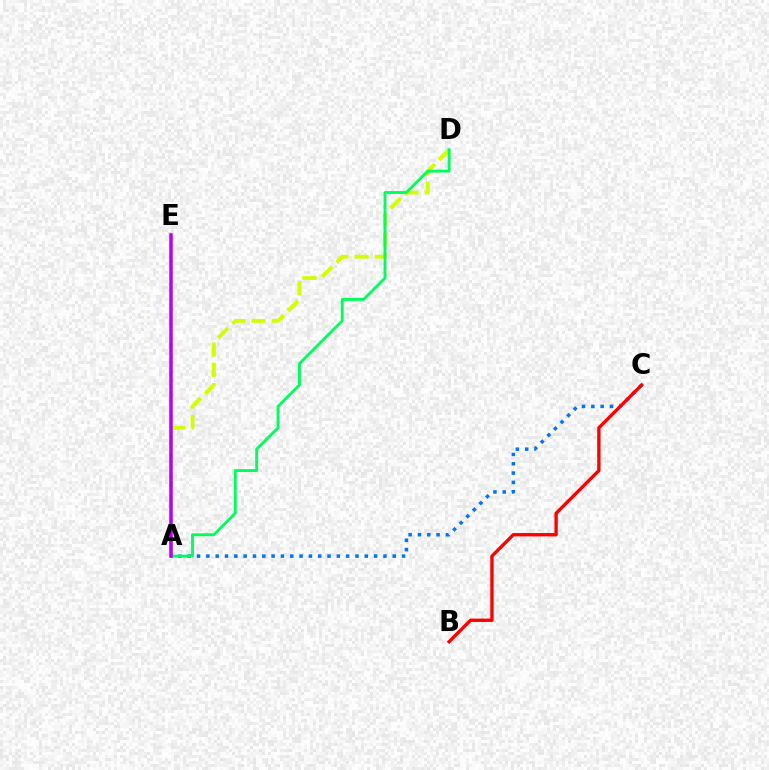{('A', 'C'): [{'color': '#0074ff', 'line_style': 'dotted', 'thickness': 2.53}], ('A', 'D'): [{'color': '#d1ff00', 'line_style': 'dashed', 'thickness': 2.76}, {'color': '#00ff5c', 'line_style': 'solid', 'thickness': 2.06}], ('B', 'C'): [{'color': '#ff0000', 'line_style': 'solid', 'thickness': 2.41}], ('A', 'E'): [{'color': '#b900ff', 'line_style': 'solid', 'thickness': 2.52}]}